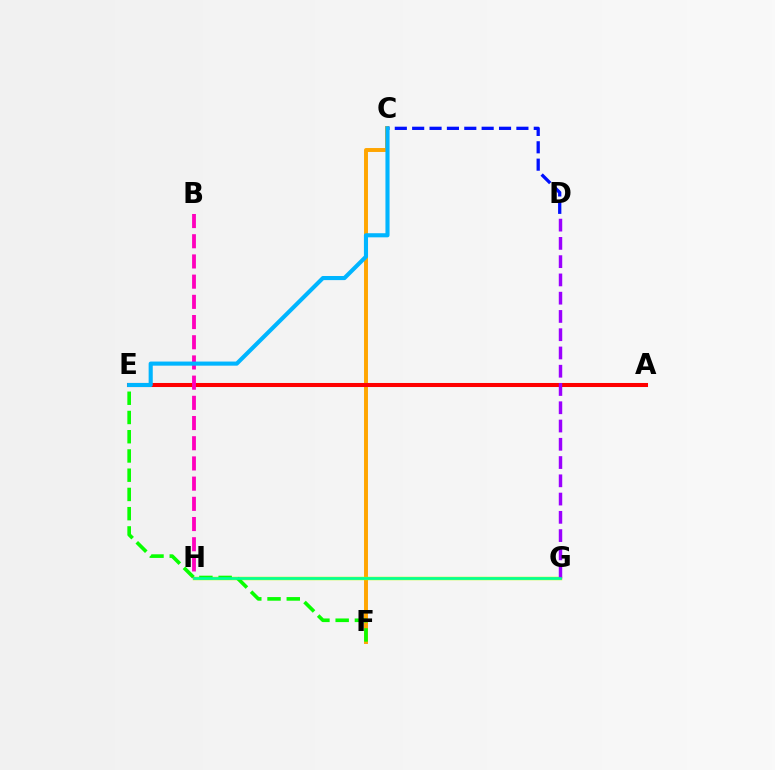{('C', 'F'): [{'color': '#ffa500', 'line_style': 'solid', 'thickness': 2.83}], ('A', 'E'): [{'color': '#ff0000', 'line_style': 'solid', 'thickness': 2.91}], ('G', 'H'): [{'color': '#b3ff00', 'line_style': 'solid', 'thickness': 2.48}, {'color': '#00ff9d', 'line_style': 'solid', 'thickness': 1.9}], ('D', 'G'): [{'color': '#9b00ff', 'line_style': 'dashed', 'thickness': 2.48}], ('C', 'D'): [{'color': '#0010ff', 'line_style': 'dashed', 'thickness': 2.36}], ('E', 'F'): [{'color': '#08ff00', 'line_style': 'dashed', 'thickness': 2.61}], ('B', 'H'): [{'color': '#ff00bd', 'line_style': 'dashed', 'thickness': 2.74}], ('C', 'E'): [{'color': '#00b5ff', 'line_style': 'solid', 'thickness': 2.96}]}